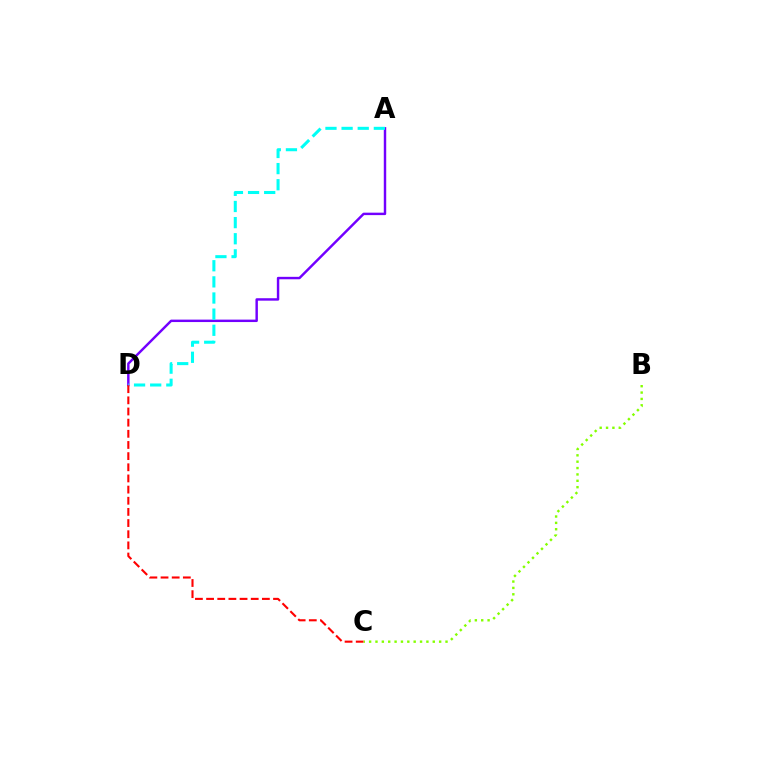{('A', 'D'): [{'color': '#7200ff', 'line_style': 'solid', 'thickness': 1.76}, {'color': '#00fff6', 'line_style': 'dashed', 'thickness': 2.19}], ('C', 'D'): [{'color': '#ff0000', 'line_style': 'dashed', 'thickness': 1.52}], ('B', 'C'): [{'color': '#84ff00', 'line_style': 'dotted', 'thickness': 1.73}]}